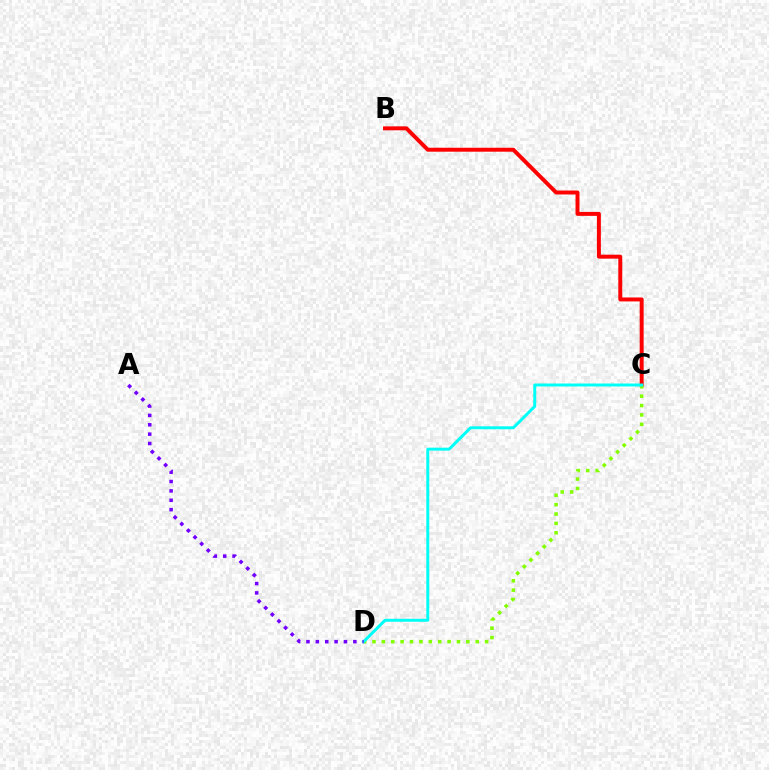{('B', 'C'): [{'color': '#ff0000', 'line_style': 'solid', 'thickness': 2.85}], ('C', 'D'): [{'color': '#84ff00', 'line_style': 'dotted', 'thickness': 2.55}, {'color': '#00fff6', 'line_style': 'solid', 'thickness': 2.14}], ('A', 'D'): [{'color': '#7200ff', 'line_style': 'dotted', 'thickness': 2.55}]}